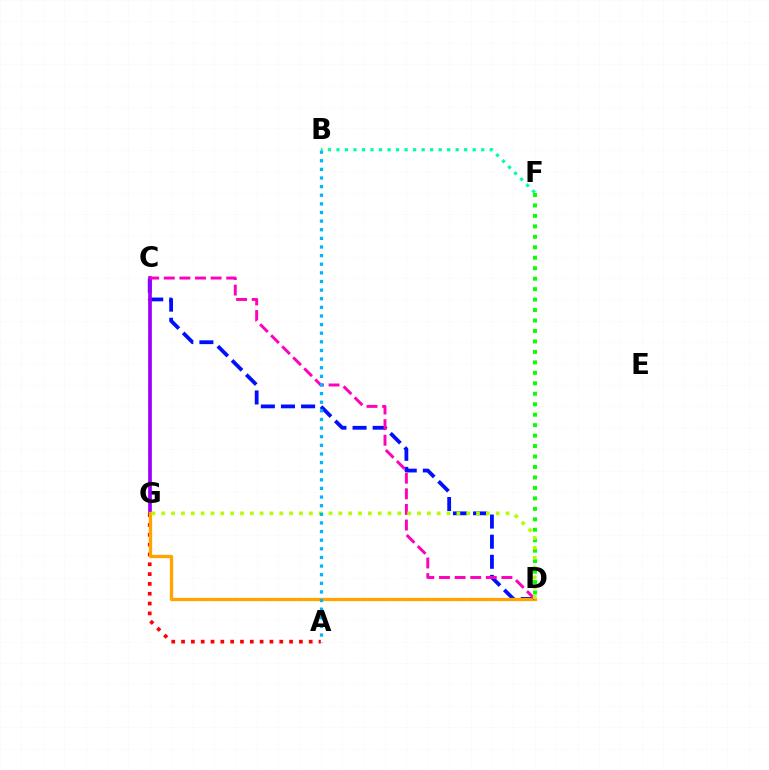{('C', 'D'): [{'color': '#0010ff', 'line_style': 'dashed', 'thickness': 2.73}, {'color': '#ff00bd', 'line_style': 'dashed', 'thickness': 2.12}], ('C', 'G'): [{'color': '#9b00ff', 'line_style': 'solid', 'thickness': 2.66}], ('D', 'F'): [{'color': '#08ff00', 'line_style': 'dotted', 'thickness': 2.84}], ('A', 'G'): [{'color': '#ff0000', 'line_style': 'dotted', 'thickness': 2.67}], ('D', 'G'): [{'color': '#ffa500', 'line_style': 'solid', 'thickness': 2.37}, {'color': '#b3ff00', 'line_style': 'dotted', 'thickness': 2.67}], ('A', 'B'): [{'color': '#00b5ff', 'line_style': 'dotted', 'thickness': 2.34}], ('B', 'F'): [{'color': '#00ff9d', 'line_style': 'dotted', 'thickness': 2.31}]}